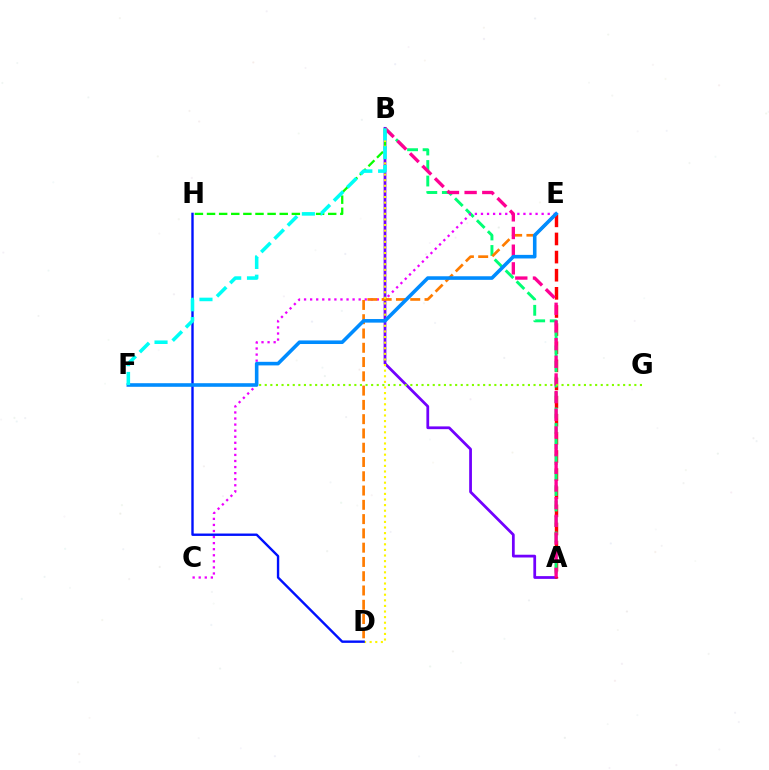{('A', 'B'): [{'color': '#7200ff', 'line_style': 'solid', 'thickness': 1.99}, {'color': '#00ff74', 'line_style': 'dashed', 'thickness': 2.11}, {'color': '#ff0094', 'line_style': 'dashed', 'thickness': 2.4}], ('A', 'E'): [{'color': '#ff0000', 'line_style': 'dashed', 'thickness': 2.46}], ('B', 'H'): [{'color': '#08ff00', 'line_style': 'dashed', 'thickness': 1.65}], ('C', 'E'): [{'color': '#ee00ff', 'line_style': 'dotted', 'thickness': 1.65}], ('D', 'E'): [{'color': '#ff7c00', 'line_style': 'dashed', 'thickness': 1.94}], ('B', 'D'): [{'color': '#fcf500', 'line_style': 'dotted', 'thickness': 1.52}], ('D', 'H'): [{'color': '#0010ff', 'line_style': 'solid', 'thickness': 1.72}], ('F', 'G'): [{'color': '#84ff00', 'line_style': 'dotted', 'thickness': 1.52}], ('E', 'F'): [{'color': '#008cff', 'line_style': 'solid', 'thickness': 2.58}], ('B', 'F'): [{'color': '#00fff6', 'line_style': 'dashed', 'thickness': 2.55}]}